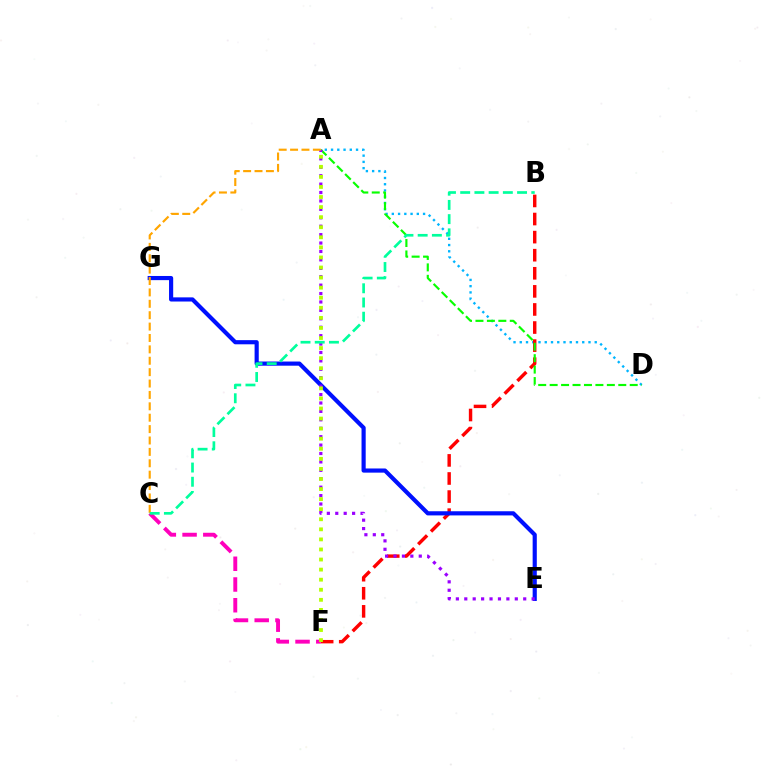{('A', 'D'): [{'color': '#00b5ff', 'line_style': 'dotted', 'thickness': 1.7}, {'color': '#08ff00', 'line_style': 'dashed', 'thickness': 1.55}], ('B', 'F'): [{'color': '#ff0000', 'line_style': 'dashed', 'thickness': 2.46}], ('E', 'G'): [{'color': '#0010ff', 'line_style': 'solid', 'thickness': 2.99}], ('C', 'F'): [{'color': '#ff00bd', 'line_style': 'dashed', 'thickness': 2.82}], ('A', 'E'): [{'color': '#9b00ff', 'line_style': 'dotted', 'thickness': 2.29}], ('A', 'F'): [{'color': '#b3ff00', 'line_style': 'dotted', 'thickness': 2.74}], ('A', 'C'): [{'color': '#ffa500', 'line_style': 'dashed', 'thickness': 1.55}], ('B', 'C'): [{'color': '#00ff9d', 'line_style': 'dashed', 'thickness': 1.93}]}